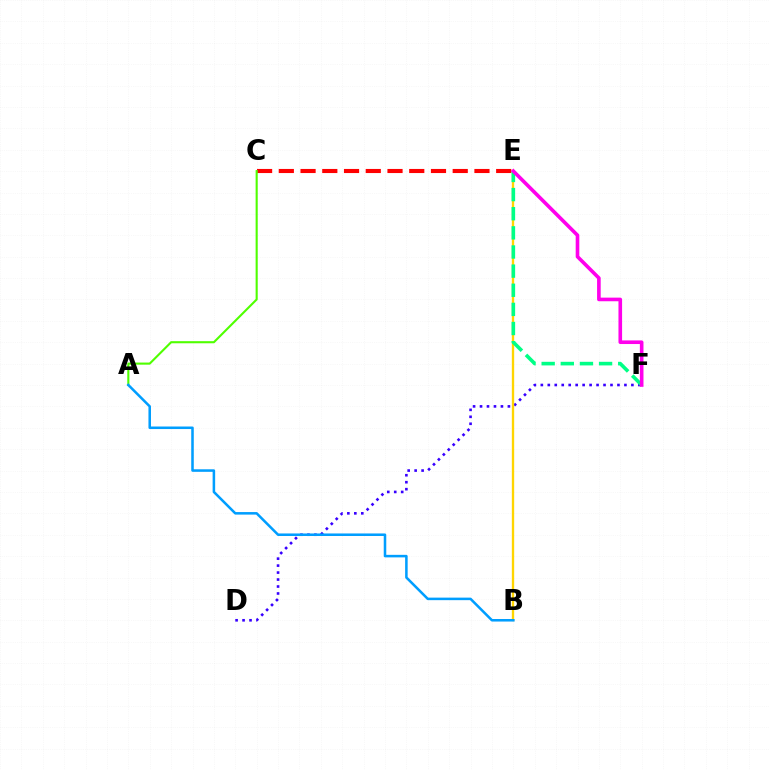{('C', 'E'): [{'color': '#ff0000', 'line_style': 'dashed', 'thickness': 2.95}], ('A', 'C'): [{'color': '#4fff00', 'line_style': 'solid', 'thickness': 1.52}], ('D', 'F'): [{'color': '#3700ff', 'line_style': 'dotted', 'thickness': 1.89}], ('B', 'E'): [{'color': '#ffd500', 'line_style': 'solid', 'thickness': 1.68}], ('E', 'F'): [{'color': '#00ff86', 'line_style': 'dashed', 'thickness': 2.6}, {'color': '#ff00ed', 'line_style': 'solid', 'thickness': 2.61}], ('A', 'B'): [{'color': '#009eff', 'line_style': 'solid', 'thickness': 1.83}]}